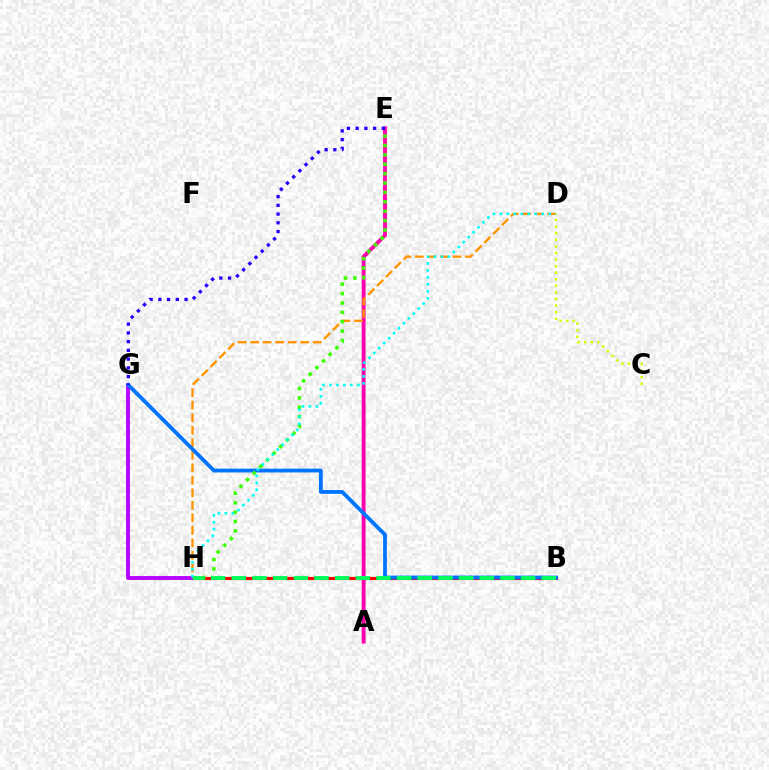{('A', 'E'): [{'color': '#ff00ac', 'line_style': 'solid', 'thickness': 2.77}], ('B', 'H'): [{'color': '#ff0000', 'line_style': 'solid', 'thickness': 2.28}, {'color': '#00ff5c', 'line_style': 'dashed', 'thickness': 2.81}], ('D', 'H'): [{'color': '#ff9400', 'line_style': 'dashed', 'thickness': 1.7}, {'color': '#00fff6', 'line_style': 'dotted', 'thickness': 1.89}], ('C', 'D'): [{'color': '#d1ff00', 'line_style': 'dotted', 'thickness': 1.79}], ('G', 'H'): [{'color': '#b900ff', 'line_style': 'solid', 'thickness': 2.79}], ('B', 'G'): [{'color': '#0074ff', 'line_style': 'solid', 'thickness': 2.73}], ('E', 'H'): [{'color': '#3dff00', 'line_style': 'dotted', 'thickness': 2.55}], ('E', 'G'): [{'color': '#2500ff', 'line_style': 'dotted', 'thickness': 2.37}]}